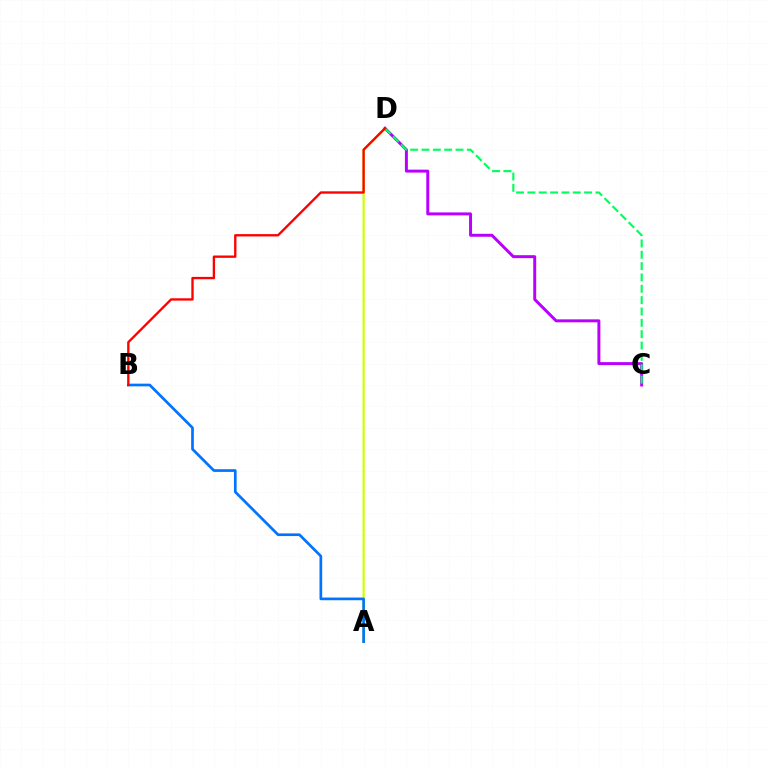{('A', 'D'): [{'color': '#d1ff00', 'line_style': 'solid', 'thickness': 1.59}], ('C', 'D'): [{'color': '#b900ff', 'line_style': 'solid', 'thickness': 2.14}, {'color': '#00ff5c', 'line_style': 'dashed', 'thickness': 1.54}], ('A', 'B'): [{'color': '#0074ff', 'line_style': 'solid', 'thickness': 1.94}], ('B', 'D'): [{'color': '#ff0000', 'line_style': 'solid', 'thickness': 1.69}]}